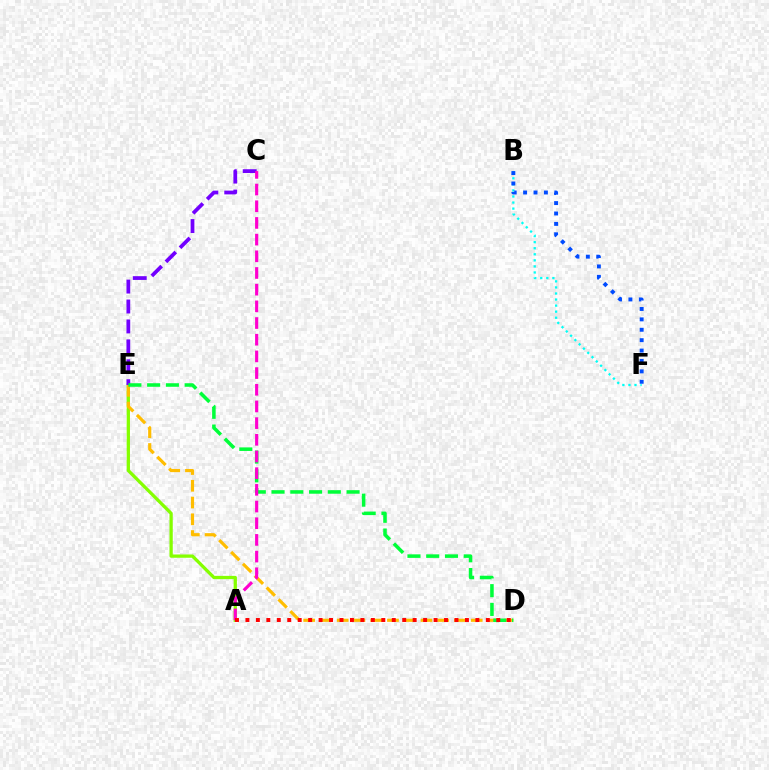{('B', 'F'): [{'color': '#00fff6', 'line_style': 'dotted', 'thickness': 1.65}, {'color': '#004bff', 'line_style': 'dotted', 'thickness': 2.83}], ('A', 'E'): [{'color': '#84ff00', 'line_style': 'solid', 'thickness': 2.36}], ('C', 'E'): [{'color': '#7200ff', 'line_style': 'dashed', 'thickness': 2.71}], ('D', 'E'): [{'color': '#ffbd00', 'line_style': 'dashed', 'thickness': 2.28}, {'color': '#00ff39', 'line_style': 'dashed', 'thickness': 2.55}], ('A', 'C'): [{'color': '#ff00cf', 'line_style': 'dashed', 'thickness': 2.27}], ('A', 'D'): [{'color': '#ff0000', 'line_style': 'dotted', 'thickness': 2.84}]}